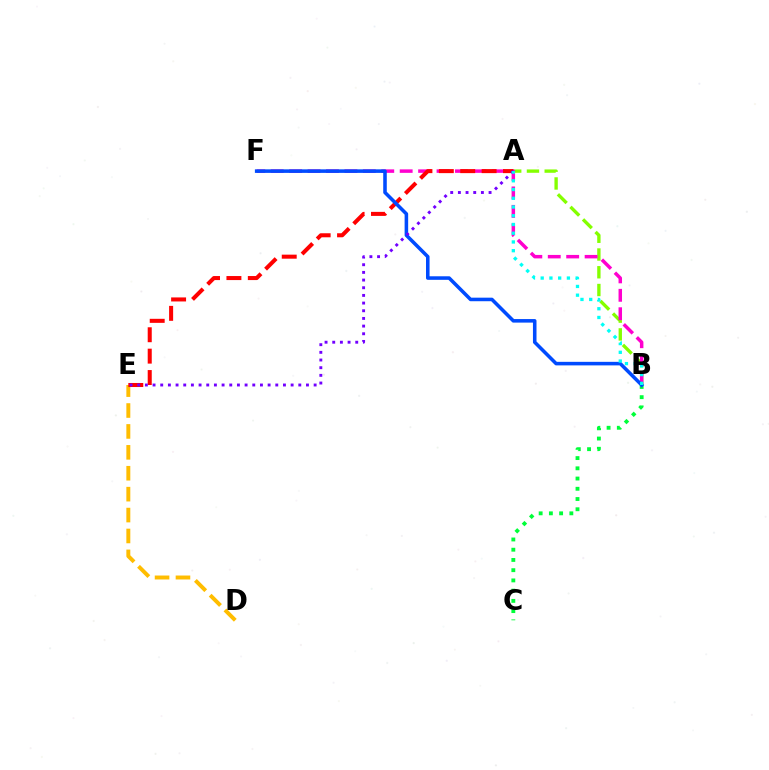{('D', 'E'): [{'color': '#ffbd00', 'line_style': 'dashed', 'thickness': 2.84}], ('B', 'C'): [{'color': '#00ff39', 'line_style': 'dotted', 'thickness': 2.78}], ('A', 'B'): [{'color': '#84ff00', 'line_style': 'dashed', 'thickness': 2.41}, {'color': '#00fff6', 'line_style': 'dotted', 'thickness': 2.37}], ('B', 'F'): [{'color': '#ff00cf', 'line_style': 'dashed', 'thickness': 2.5}, {'color': '#004bff', 'line_style': 'solid', 'thickness': 2.56}], ('A', 'E'): [{'color': '#ff0000', 'line_style': 'dashed', 'thickness': 2.91}, {'color': '#7200ff', 'line_style': 'dotted', 'thickness': 2.08}]}